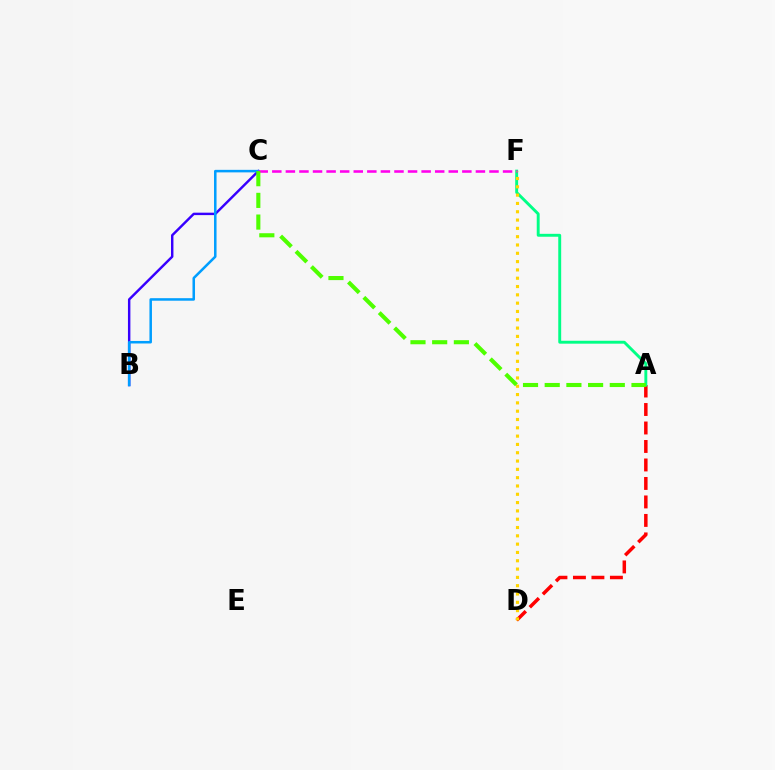{('B', 'C'): [{'color': '#3700ff', 'line_style': 'solid', 'thickness': 1.75}, {'color': '#009eff', 'line_style': 'solid', 'thickness': 1.82}], ('A', 'D'): [{'color': '#ff0000', 'line_style': 'dashed', 'thickness': 2.51}], ('A', 'F'): [{'color': '#00ff86', 'line_style': 'solid', 'thickness': 2.1}], ('C', 'F'): [{'color': '#ff00ed', 'line_style': 'dashed', 'thickness': 1.84}], ('D', 'F'): [{'color': '#ffd500', 'line_style': 'dotted', 'thickness': 2.26}], ('A', 'C'): [{'color': '#4fff00', 'line_style': 'dashed', 'thickness': 2.95}]}